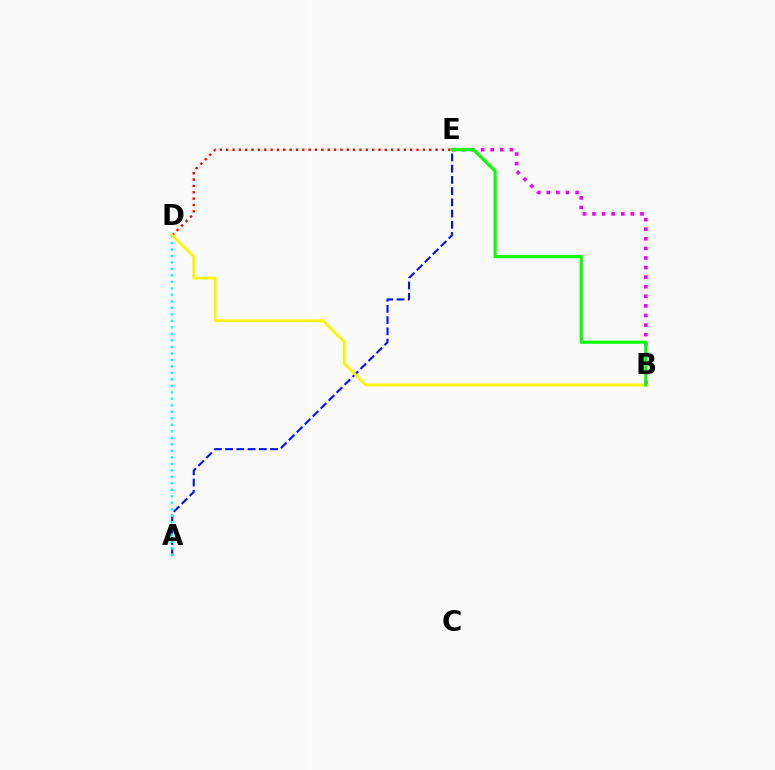{('B', 'E'): [{'color': '#ee00ff', 'line_style': 'dotted', 'thickness': 2.6}, {'color': '#08ff00', 'line_style': 'solid', 'thickness': 2.28}], ('D', 'E'): [{'color': '#ff0000', 'line_style': 'dotted', 'thickness': 1.72}], ('A', 'E'): [{'color': '#0010ff', 'line_style': 'dashed', 'thickness': 1.53}], ('A', 'D'): [{'color': '#00fff6', 'line_style': 'dotted', 'thickness': 1.77}], ('B', 'D'): [{'color': '#fcf500', 'line_style': 'solid', 'thickness': 2.05}]}